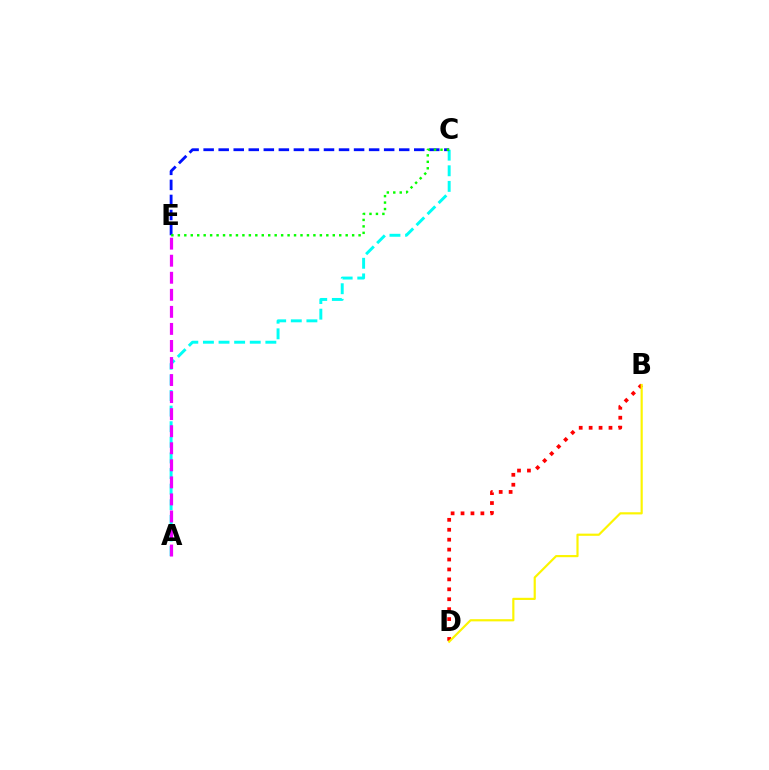{('B', 'D'): [{'color': '#ff0000', 'line_style': 'dotted', 'thickness': 2.7}, {'color': '#fcf500', 'line_style': 'solid', 'thickness': 1.57}], ('A', 'C'): [{'color': '#00fff6', 'line_style': 'dashed', 'thickness': 2.12}], ('C', 'E'): [{'color': '#0010ff', 'line_style': 'dashed', 'thickness': 2.04}, {'color': '#08ff00', 'line_style': 'dotted', 'thickness': 1.75}], ('A', 'E'): [{'color': '#ee00ff', 'line_style': 'dashed', 'thickness': 2.32}]}